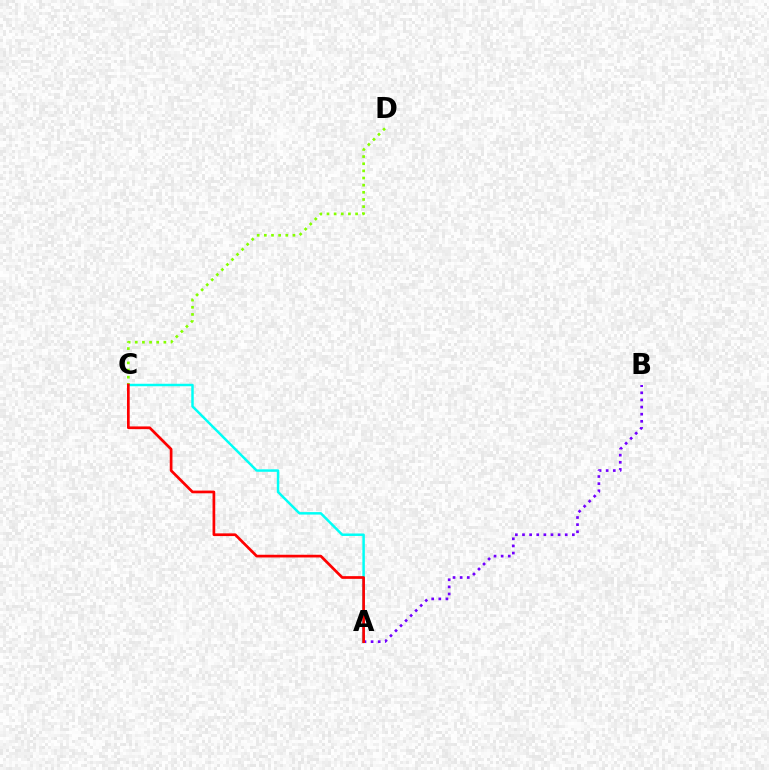{('A', 'B'): [{'color': '#7200ff', 'line_style': 'dotted', 'thickness': 1.93}], ('A', 'C'): [{'color': '#00fff6', 'line_style': 'solid', 'thickness': 1.78}, {'color': '#ff0000', 'line_style': 'solid', 'thickness': 1.95}], ('C', 'D'): [{'color': '#84ff00', 'line_style': 'dotted', 'thickness': 1.94}]}